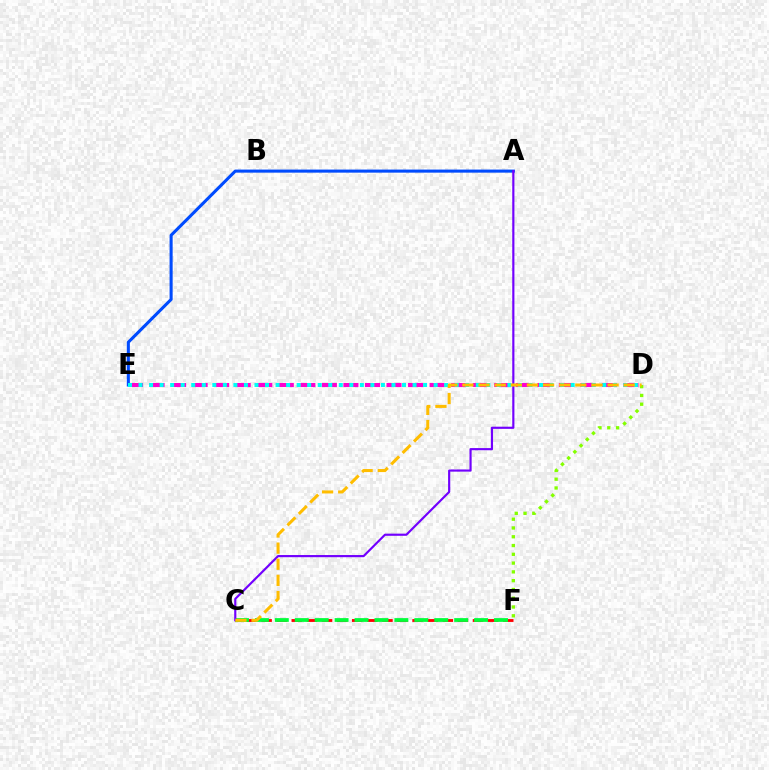{('C', 'F'): [{'color': '#ff0000', 'line_style': 'dashed', 'thickness': 2.05}, {'color': '#00ff39', 'line_style': 'dashed', 'thickness': 2.71}], ('D', 'F'): [{'color': '#84ff00', 'line_style': 'dotted', 'thickness': 2.39}], ('A', 'E'): [{'color': '#004bff', 'line_style': 'solid', 'thickness': 2.22}], ('D', 'E'): [{'color': '#ff00cf', 'line_style': 'dashed', 'thickness': 2.93}, {'color': '#00fff6', 'line_style': 'dotted', 'thickness': 2.86}], ('A', 'C'): [{'color': '#7200ff', 'line_style': 'solid', 'thickness': 1.56}], ('C', 'D'): [{'color': '#ffbd00', 'line_style': 'dashed', 'thickness': 2.19}]}